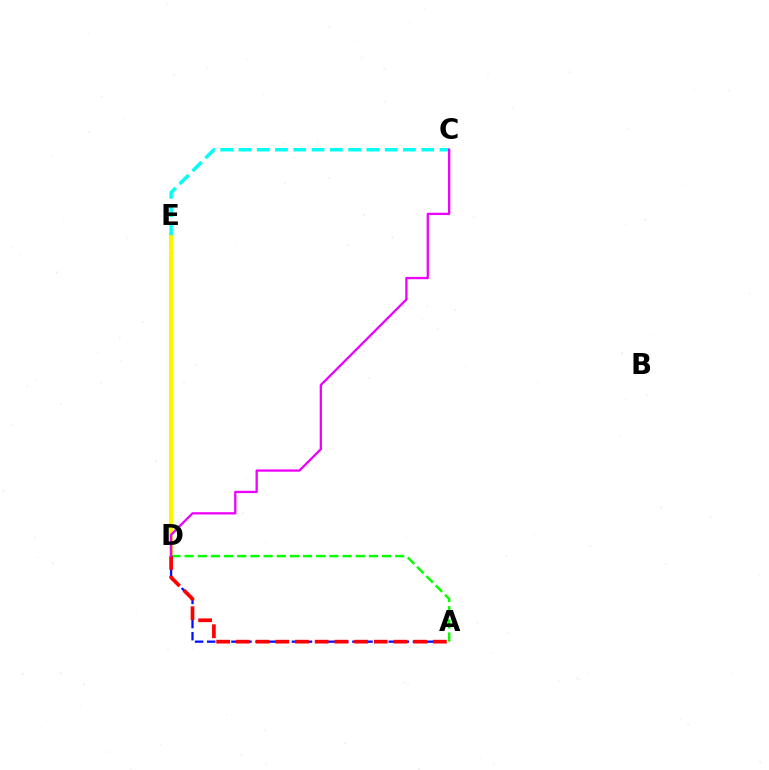{('A', 'D'): [{'color': '#0010ff', 'line_style': 'dashed', 'thickness': 1.64}, {'color': '#08ff00', 'line_style': 'dashed', 'thickness': 1.79}, {'color': '#ff0000', 'line_style': 'dashed', 'thickness': 2.68}], ('D', 'E'): [{'color': '#fcf500', 'line_style': 'solid', 'thickness': 2.99}], ('C', 'E'): [{'color': '#00fff6', 'line_style': 'dashed', 'thickness': 2.48}], ('C', 'D'): [{'color': '#ee00ff', 'line_style': 'solid', 'thickness': 1.65}]}